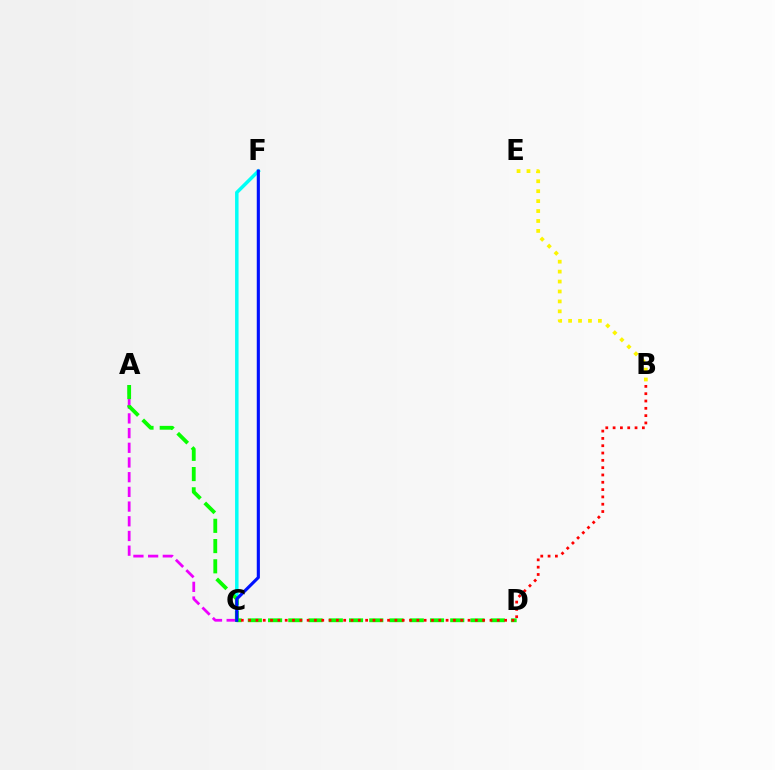{('C', 'F'): [{'color': '#00fff6', 'line_style': 'solid', 'thickness': 2.51}, {'color': '#0010ff', 'line_style': 'solid', 'thickness': 2.25}], ('A', 'C'): [{'color': '#ee00ff', 'line_style': 'dashed', 'thickness': 2.0}], ('A', 'D'): [{'color': '#08ff00', 'line_style': 'dashed', 'thickness': 2.75}], ('B', 'E'): [{'color': '#fcf500', 'line_style': 'dotted', 'thickness': 2.7}], ('B', 'C'): [{'color': '#ff0000', 'line_style': 'dotted', 'thickness': 1.99}]}